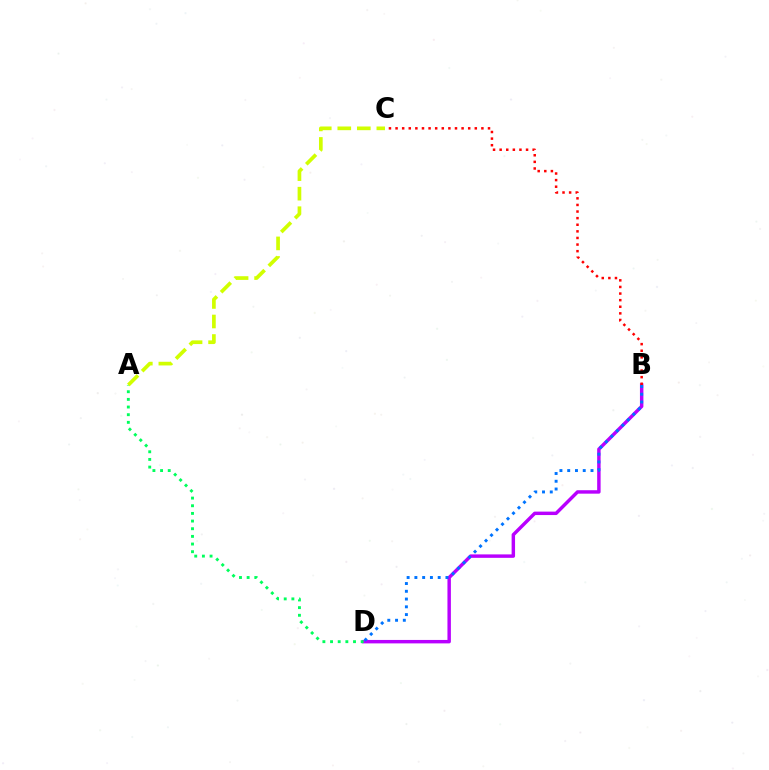{('B', 'D'): [{'color': '#b900ff', 'line_style': 'solid', 'thickness': 2.48}, {'color': '#0074ff', 'line_style': 'dotted', 'thickness': 2.11}], ('A', 'D'): [{'color': '#00ff5c', 'line_style': 'dotted', 'thickness': 2.08}], ('A', 'C'): [{'color': '#d1ff00', 'line_style': 'dashed', 'thickness': 2.65}], ('B', 'C'): [{'color': '#ff0000', 'line_style': 'dotted', 'thickness': 1.79}]}